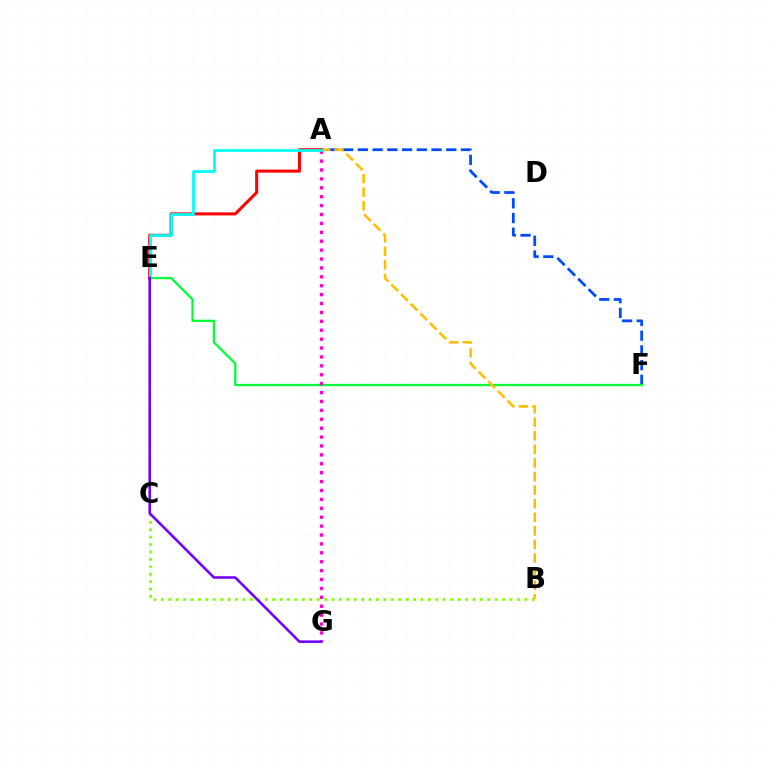{('A', 'F'): [{'color': '#004bff', 'line_style': 'dashed', 'thickness': 2.0}], ('E', 'F'): [{'color': '#00ff39', 'line_style': 'solid', 'thickness': 1.63}], ('B', 'C'): [{'color': '#84ff00', 'line_style': 'dotted', 'thickness': 2.02}], ('A', 'B'): [{'color': '#ffbd00', 'line_style': 'dashed', 'thickness': 1.85}], ('A', 'E'): [{'color': '#ff0000', 'line_style': 'solid', 'thickness': 2.2}, {'color': '#00fff6', 'line_style': 'solid', 'thickness': 1.97}], ('A', 'G'): [{'color': '#ff00cf', 'line_style': 'dotted', 'thickness': 2.42}], ('E', 'G'): [{'color': '#7200ff', 'line_style': 'solid', 'thickness': 1.85}]}